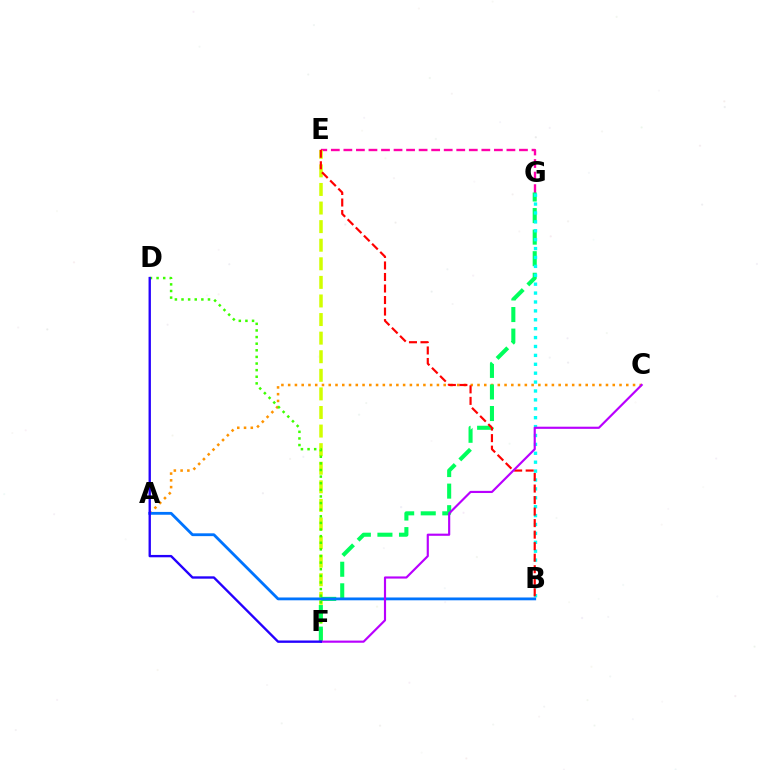{('E', 'G'): [{'color': '#ff00ac', 'line_style': 'dashed', 'thickness': 1.7}], ('E', 'F'): [{'color': '#d1ff00', 'line_style': 'dashed', 'thickness': 2.52}], ('A', 'C'): [{'color': '#ff9400', 'line_style': 'dotted', 'thickness': 1.84}], ('D', 'F'): [{'color': '#3dff00', 'line_style': 'dotted', 'thickness': 1.8}, {'color': '#2500ff', 'line_style': 'solid', 'thickness': 1.7}], ('F', 'G'): [{'color': '#00ff5c', 'line_style': 'dashed', 'thickness': 2.93}], ('B', 'G'): [{'color': '#00fff6', 'line_style': 'dotted', 'thickness': 2.42}], ('A', 'B'): [{'color': '#0074ff', 'line_style': 'solid', 'thickness': 2.03}], ('B', 'E'): [{'color': '#ff0000', 'line_style': 'dashed', 'thickness': 1.57}], ('C', 'F'): [{'color': '#b900ff', 'line_style': 'solid', 'thickness': 1.55}]}